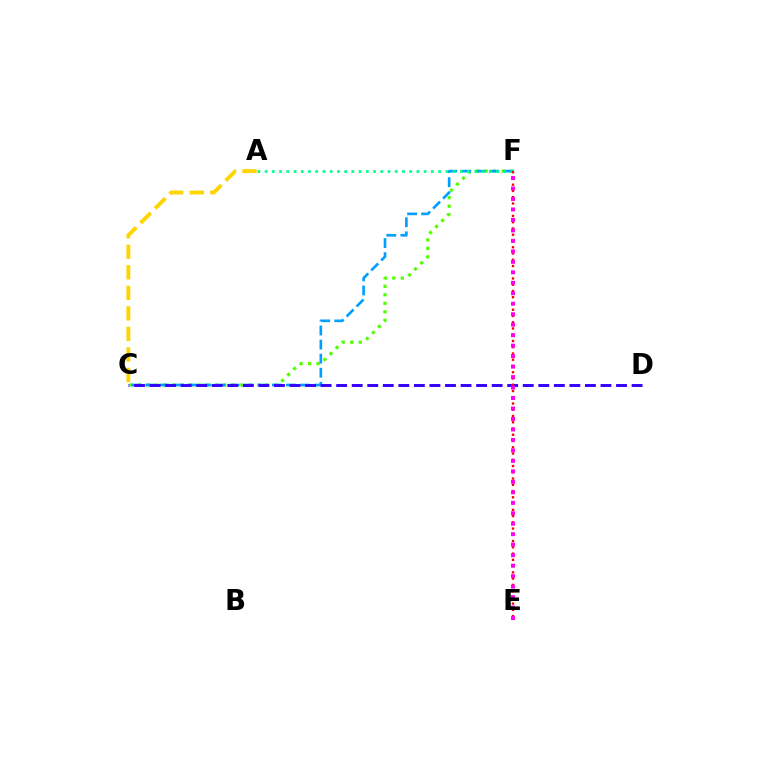{('C', 'F'): [{'color': '#4fff00', 'line_style': 'dotted', 'thickness': 2.31}, {'color': '#009eff', 'line_style': 'dashed', 'thickness': 1.91}], ('A', 'C'): [{'color': '#ffd500', 'line_style': 'dashed', 'thickness': 2.79}], ('C', 'D'): [{'color': '#3700ff', 'line_style': 'dashed', 'thickness': 2.11}], ('A', 'F'): [{'color': '#00ff86', 'line_style': 'dotted', 'thickness': 1.96}], ('E', 'F'): [{'color': '#ff0000', 'line_style': 'dotted', 'thickness': 1.7}, {'color': '#ff00ed', 'line_style': 'dotted', 'thickness': 2.85}]}